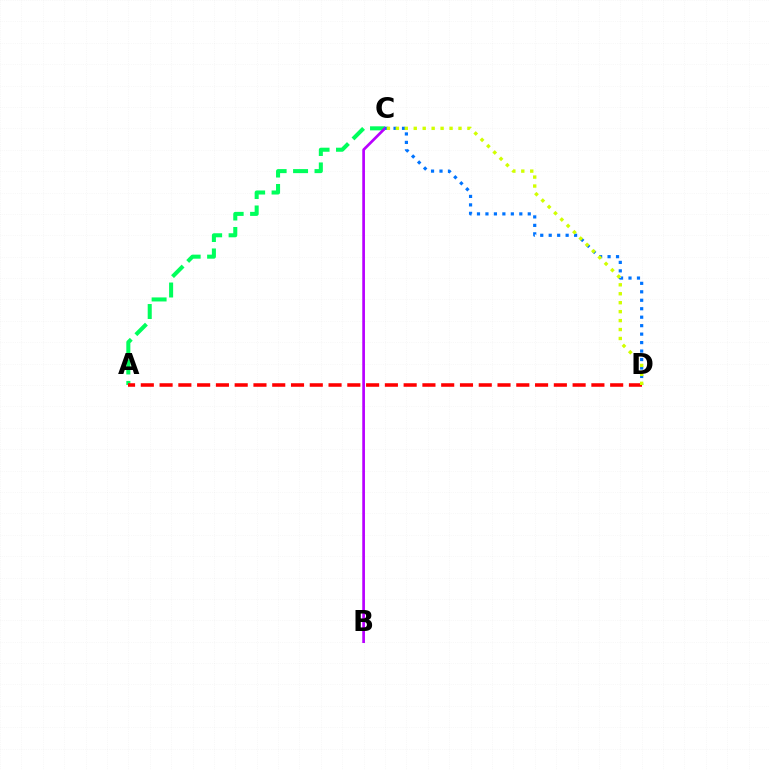{('A', 'C'): [{'color': '#00ff5c', 'line_style': 'dashed', 'thickness': 2.91}], ('B', 'C'): [{'color': '#b900ff', 'line_style': 'solid', 'thickness': 1.94}], ('C', 'D'): [{'color': '#0074ff', 'line_style': 'dotted', 'thickness': 2.3}, {'color': '#d1ff00', 'line_style': 'dotted', 'thickness': 2.43}], ('A', 'D'): [{'color': '#ff0000', 'line_style': 'dashed', 'thickness': 2.55}]}